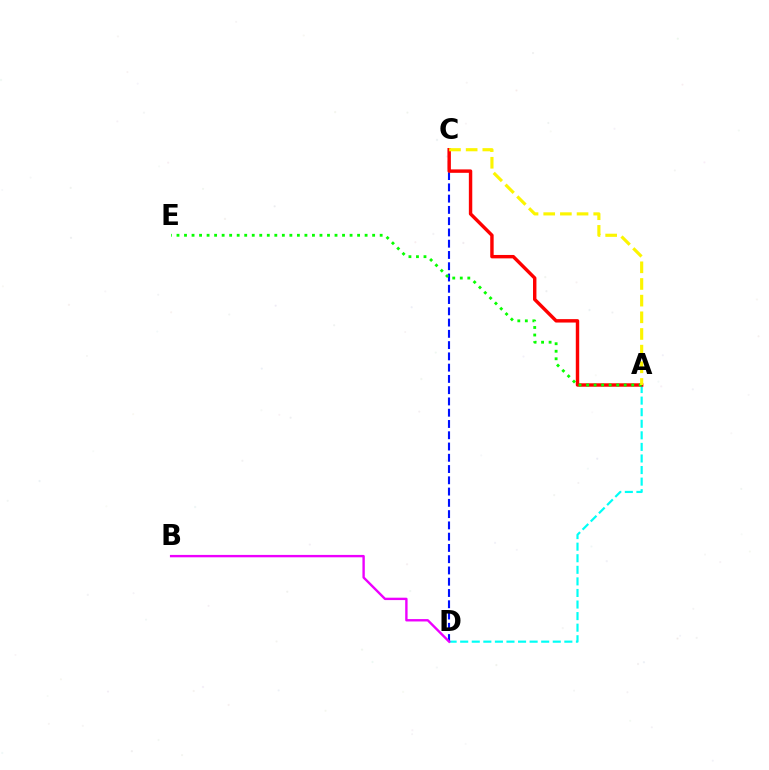{('A', 'D'): [{'color': '#00fff6', 'line_style': 'dashed', 'thickness': 1.57}], ('C', 'D'): [{'color': '#0010ff', 'line_style': 'dashed', 'thickness': 1.53}], ('A', 'C'): [{'color': '#ff0000', 'line_style': 'solid', 'thickness': 2.46}, {'color': '#fcf500', 'line_style': 'dashed', 'thickness': 2.26}], ('B', 'D'): [{'color': '#ee00ff', 'line_style': 'solid', 'thickness': 1.72}], ('A', 'E'): [{'color': '#08ff00', 'line_style': 'dotted', 'thickness': 2.04}]}